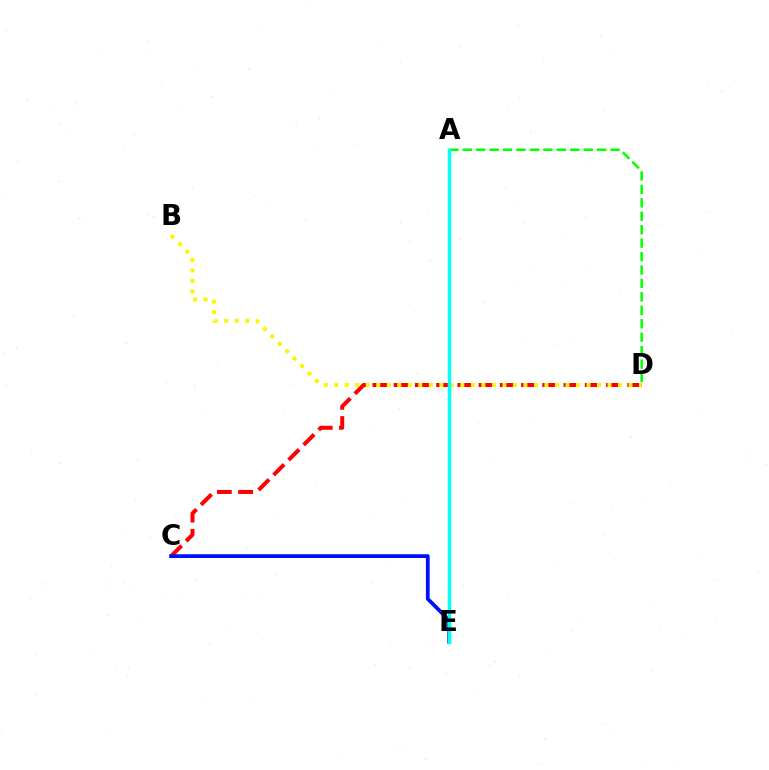{('A', 'D'): [{'color': '#08ff00', 'line_style': 'dashed', 'thickness': 1.83}], ('C', 'D'): [{'color': '#ff0000', 'line_style': 'dashed', 'thickness': 2.88}], ('B', 'D'): [{'color': '#fcf500', 'line_style': 'dotted', 'thickness': 2.86}], ('C', 'E'): [{'color': '#0010ff', 'line_style': 'solid', 'thickness': 2.72}], ('A', 'E'): [{'color': '#ee00ff', 'line_style': 'dashed', 'thickness': 2.1}, {'color': '#00fff6', 'line_style': 'solid', 'thickness': 2.51}]}